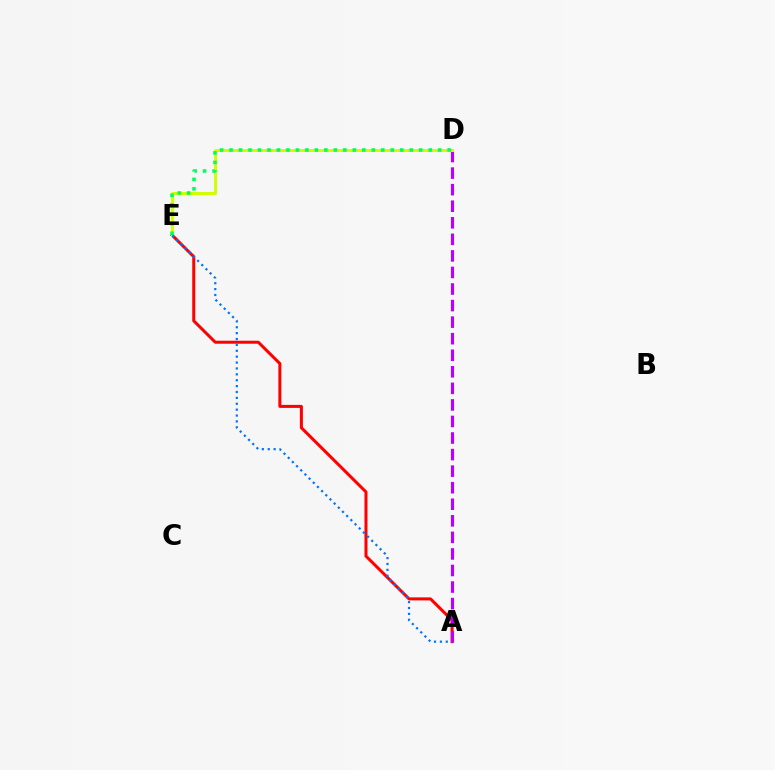{('A', 'E'): [{'color': '#ff0000', 'line_style': 'solid', 'thickness': 2.17}, {'color': '#0074ff', 'line_style': 'dotted', 'thickness': 1.6}], ('A', 'D'): [{'color': '#b900ff', 'line_style': 'dashed', 'thickness': 2.25}], ('D', 'E'): [{'color': '#d1ff00', 'line_style': 'solid', 'thickness': 2.18}, {'color': '#00ff5c', 'line_style': 'dotted', 'thickness': 2.58}]}